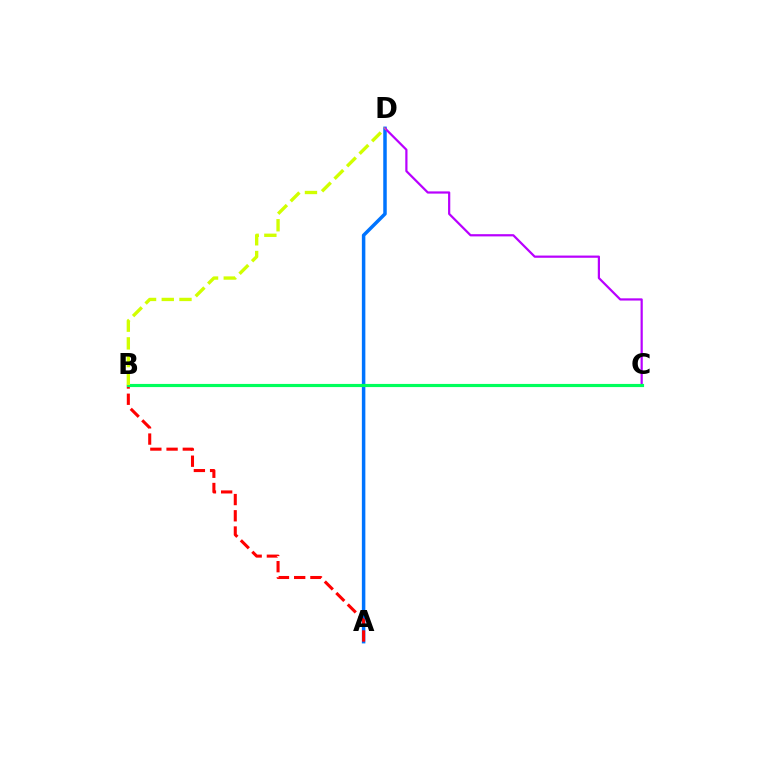{('A', 'D'): [{'color': '#0074ff', 'line_style': 'solid', 'thickness': 2.51}], ('C', 'D'): [{'color': '#b900ff', 'line_style': 'solid', 'thickness': 1.6}], ('A', 'B'): [{'color': '#ff0000', 'line_style': 'dashed', 'thickness': 2.2}], ('B', 'C'): [{'color': '#00ff5c', 'line_style': 'solid', 'thickness': 2.26}], ('B', 'D'): [{'color': '#d1ff00', 'line_style': 'dashed', 'thickness': 2.41}]}